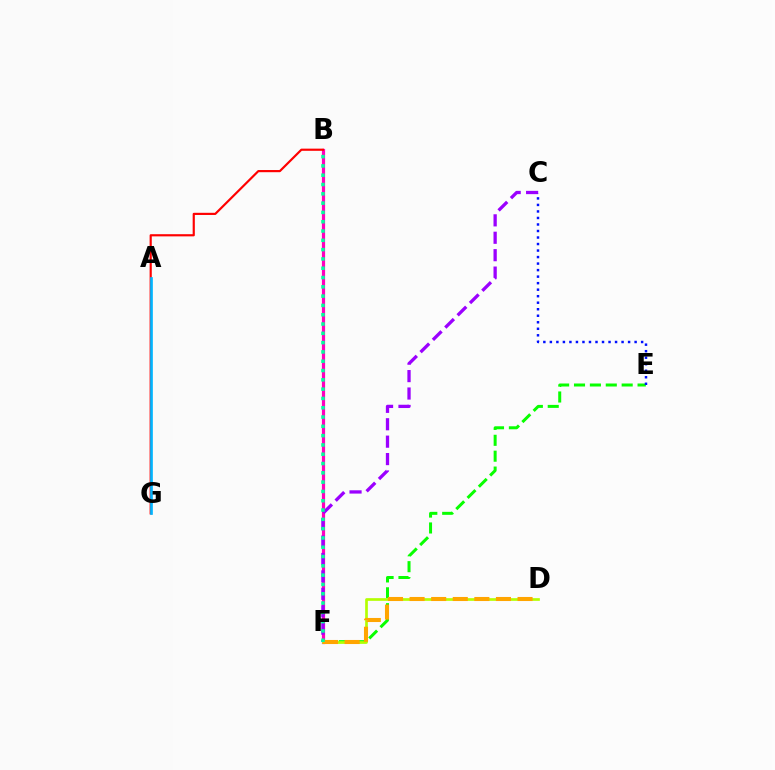{('B', 'F'): [{'color': '#ff00bd', 'line_style': 'solid', 'thickness': 2.3}, {'color': '#00ff9d', 'line_style': 'dotted', 'thickness': 2.53}], ('B', 'G'): [{'color': '#ff0000', 'line_style': 'solid', 'thickness': 1.56}], ('C', 'F'): [{'color': '#9b00ff', 'line_style': 'dashed', 'thickness': 2.37}], ('E', 'F'): [{'color': '#08ff00', 'line_style': 'dashed', 'thickness': 2.16}], ('A', 'G'): [{'color': '#00b5ff', 'line_style': 'solid', 'thickness': 1.92}], ('D', 'F'): [{'color': '#b3ff00', 'line_style': 'solid', 'thickness': 1.93}, {'color': '#ffa500', 'line_style': 'dashed', 'thickness': 2.93}], ('C', 'E'): [{'color': '#0010ff', 'line_style': 'dotted', 'thickness': 1.77}]}